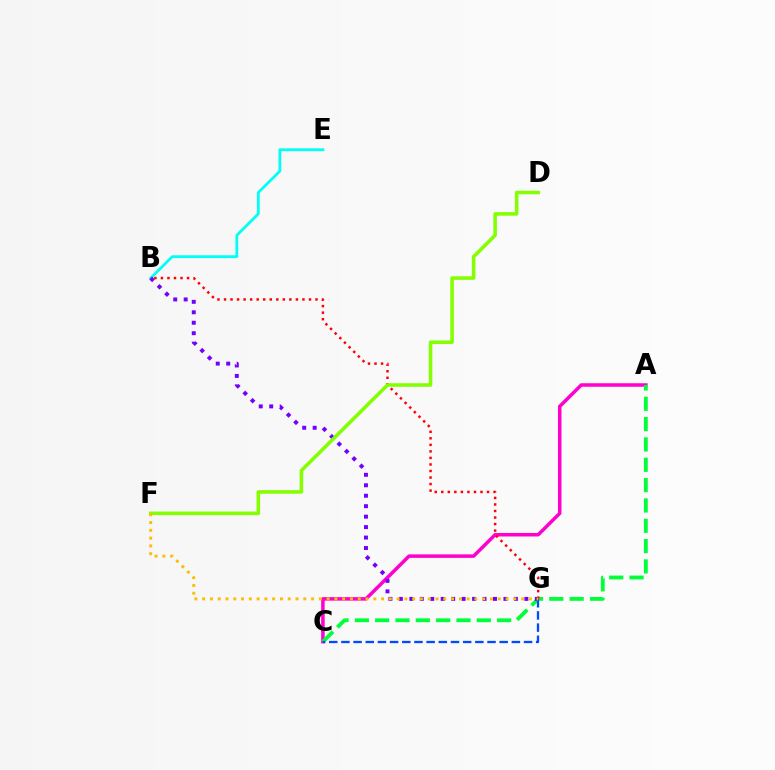{('B', 'E'): [{'color': '#00fff6', 'line_style': 'solid', 'thickness': 2.0}], ('A', 'C'): [{'color': '#ff00cf', 'line_style': 'solid', 'thickness': 2.52}, {'color': '#00ff39', 'line_style': 'dashed', 'thickness': 2.76}], ('B', 'G'): [{'color': '#7200ff', 'line_style': 'dotted', 'thickness': 2.84}, {'color': '#ff0000', 'line_style': 'dotted', 'thickness': 1.78}], ('C', 'G'): [{'color': '#004bff', 'line_style': 'dashed', 'thickness': 1.65}], ('D', 'F'): [{'color': '#84ff00', 'line_style': 'solid', 'thickness': 2.55}], ('F', 'G'): [{'color': '#ffbd00', 'line_style': 'dotted', 'thickness': 2.11}]}